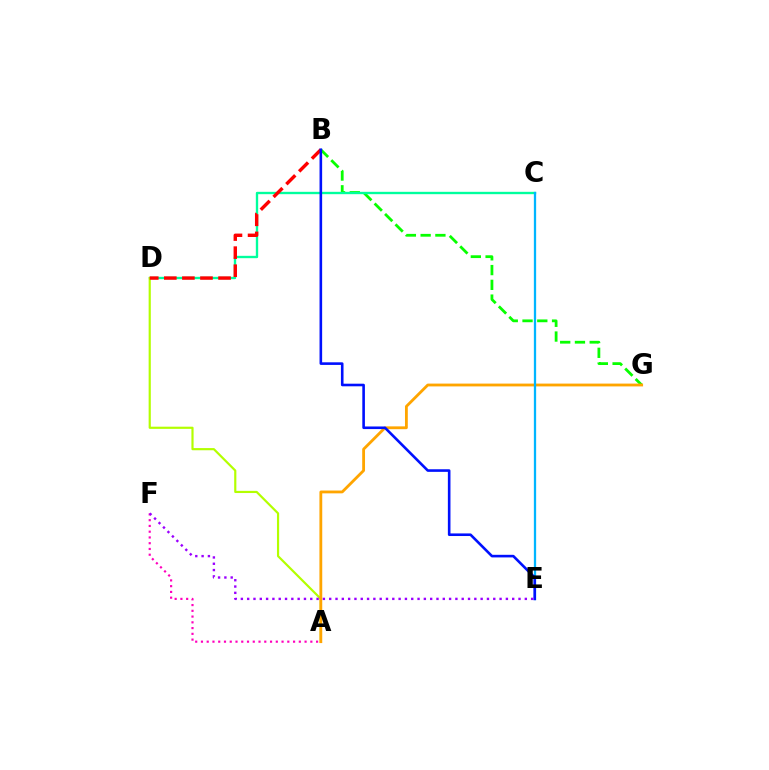{('B', 'G'): [{'color': '#08ff00', 'line_style': 'dashed', 'thickness': 2.01}], ('C', 'D'): [{'color': '#00ff9d', 'line_style': 'solid', 'thickness': 1.7}], ('A', 'D'): [{'color': '#b3ff00', 'line_style': 'solid', 'thickness': 1.57}], ('A', 'G'): [{'color': '#ffa500', 'line_style': 'solid', 'thickness': 2.03}], ('C', 'E'): [{'color': '#00b5ff', 'line_style': 'solid', 'thickness': 1.64}], ('A', 'F'): [{'color': '#ff00bd', 'line_style': 'dotted', 'thickness': 1.56}], ('B', 'D'): [{'color': '#ff0000', 'line_style': 'dashed', 'thickness': 2.46}], ('B', 'E'): [{'color': '#0010ff', 'line_style': 'solid', 'thickness': 1.87}], ('E', 'F'): [{'color': '#9b00ff', 'line_style': 'dotted', 'thickness': 1.71}]}